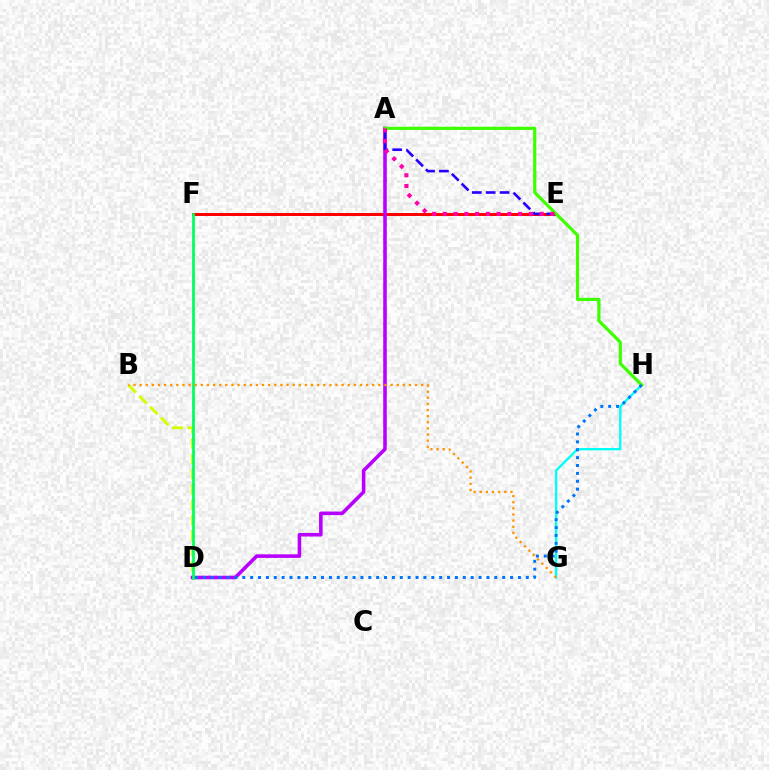{('G', 'H'): [{'color': '#00fff6', 'line_style': 'solid', 'thickness': 1.69}], ('B', 'D'): [{'color': '#d1ff00', 'line_style': 'dashed', 'thickness': 2.09}], ('E', 'F'): [{'color': '#ff0000', 'line_style': 'solid', 'thickness': 2.14}], ('A', 'D'): [{'color': '#b900ff', 'line_style': 'solid', 'thickness': 2.57}], ('D', 'F'): [{'color': '#00ff5c', 'line_style': 'solid', 'thickness': 1.96}], ('A', 'E'): [{'color': '#2500ff', 'line_style': 'dashed', 'thickness': 1.89}, {'color': '#ff00ac', 'line_style': 'dotted', 'thickness': 2.92}], ('B', 'G'): [{'color': '#ff9400', 'line_style': 'dotted', 'thickness': 1.66}], ('A', 'H'): [{'color': '#3dff00', 'line_style': 'solid', 'thickness': 2.29}], ('D', 'H'): [{'color': '#0074ff', 'line_style': 'dotted', 'thickness': 2.14}]}